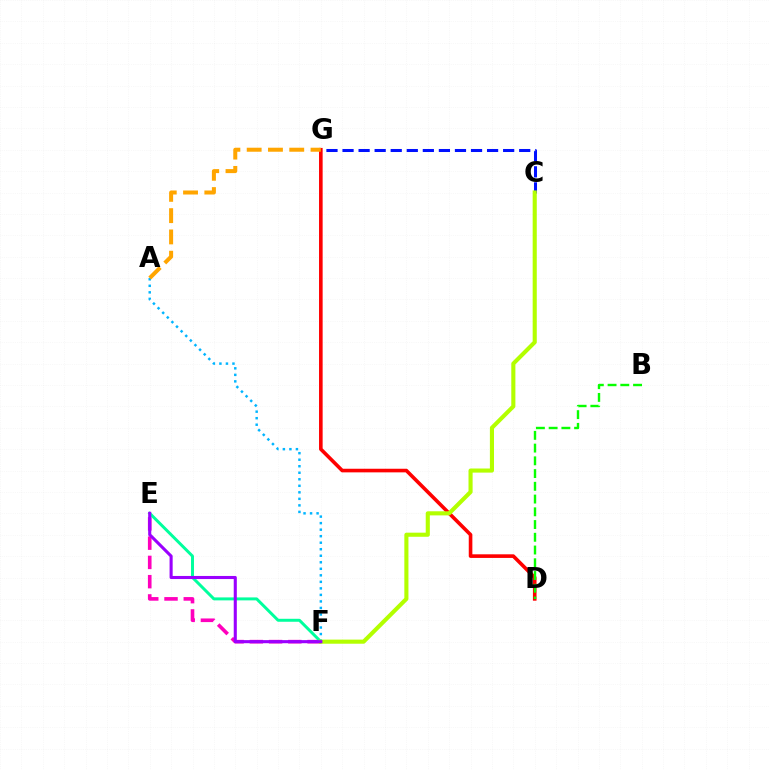{('E', 'F'): [{'color': '#ff00bd', 'line_style': 'dashed', 'thickness': 2.62}, {'color': '#00ff9d', 'line_style': 'solid', 'thickness': 2.14}, {'color': '#9b00ff', 'line_style': 'solid', 'thickness': 2.22}], ('C', 'G'): [{'color': '#0010ff', 'line_style': 'dashed', 'thickness': 2.18}], ('A', 'F'): [{'color': '#00b5ff', 'line_style': 'dotted', 'thickness': 1.77}], ('D', 'G'): [{'color': '#ff0000', 'line_style': 'solid', 'thickness': 2.6}], ('C', 'F'): [{'color': '#b3ff00', 'line_style': 'solid', 'thickness': 2.95}], ('A', 'G'): [{'color': '#ffa500', 'line_style': 'dashed', 'thickness': 2.89}], ('B', 'D'): [{'color': '#08ff00', 'line_style': 'dashed', 'thickness': 1.73}]}